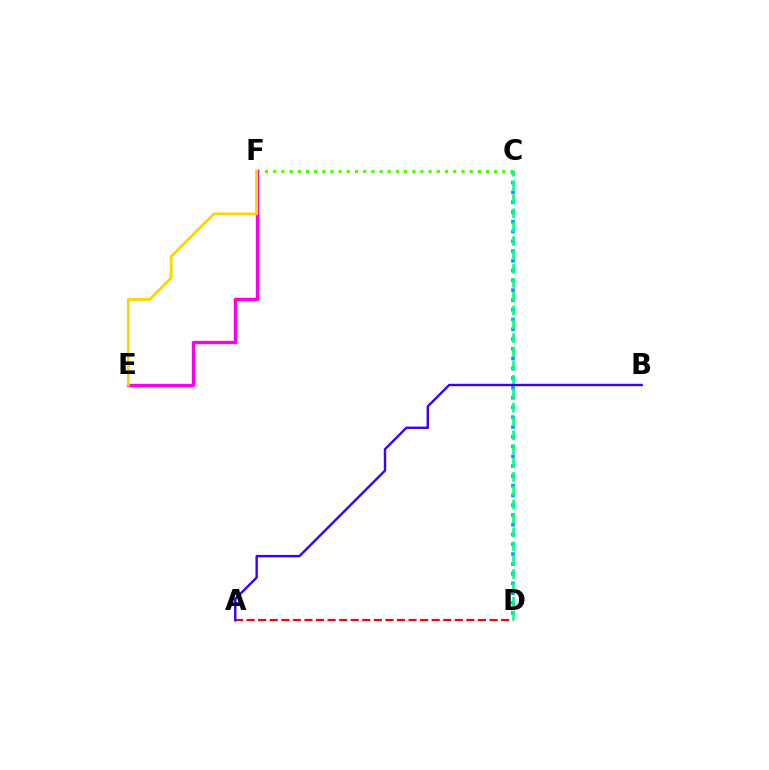{('A', 'D'): [{'color': '#ff0000', 'line_style': 'dashed', 'thickness': 1.57}], ('C', 'D'): [{'color': '#009eff', 'line_style': 'dotted', 'thickness': 2.66}, {'color': '#00ff86', 'line_style': 'dashed', 'thickness': 1.88}], ('C', 'F'): [{'color': '#4fff00', 'line_style': 'dotted', 'thickness': 2.22}], ('A', 'B'): [{'color': '#3700ff', 'line_style': 'solid', 'thickness': 1.73}], ('E', 'F'): [{'color': '#ff00ed', 'line_style': 'solid', 'thickness': 2.42}, {'color': '#ffd500', 'line_style': 'solid', 'thickness': 2.04}]}